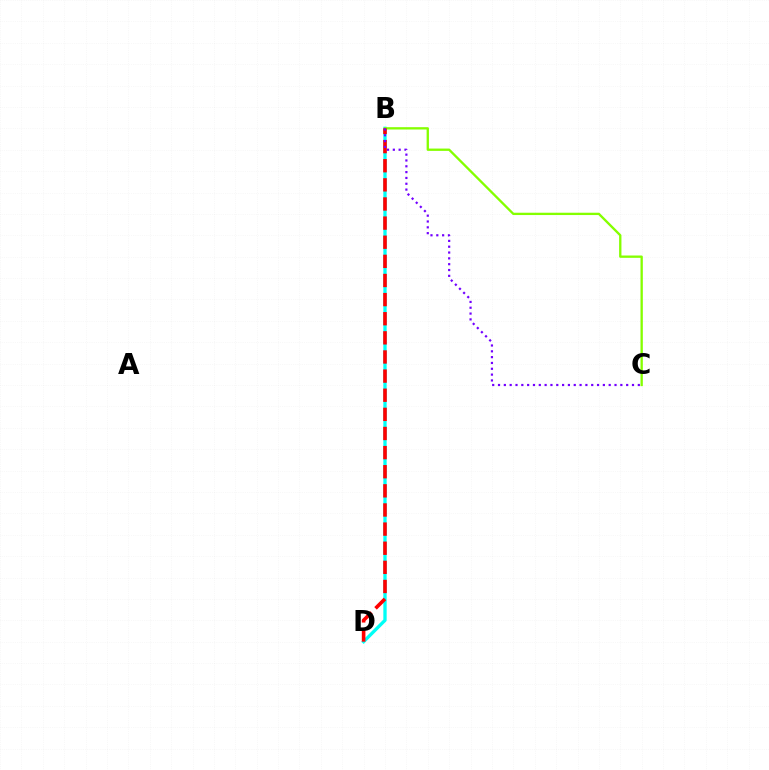{('B', 'D'): [{'color': '#00fff6', 'line_style': 'solid', 'thickness': 2.39}, {'color': '#ff0000', 'line_style': 'dashed', 'thickness': 2.6}], ('B', 'C'): [{'color': '#84ff00', 'line_style': 'solid', 'thickness': 1.68}, {'color': '#7200ff', 'line_style': 'dotted', 'thickness': 1.58}]}